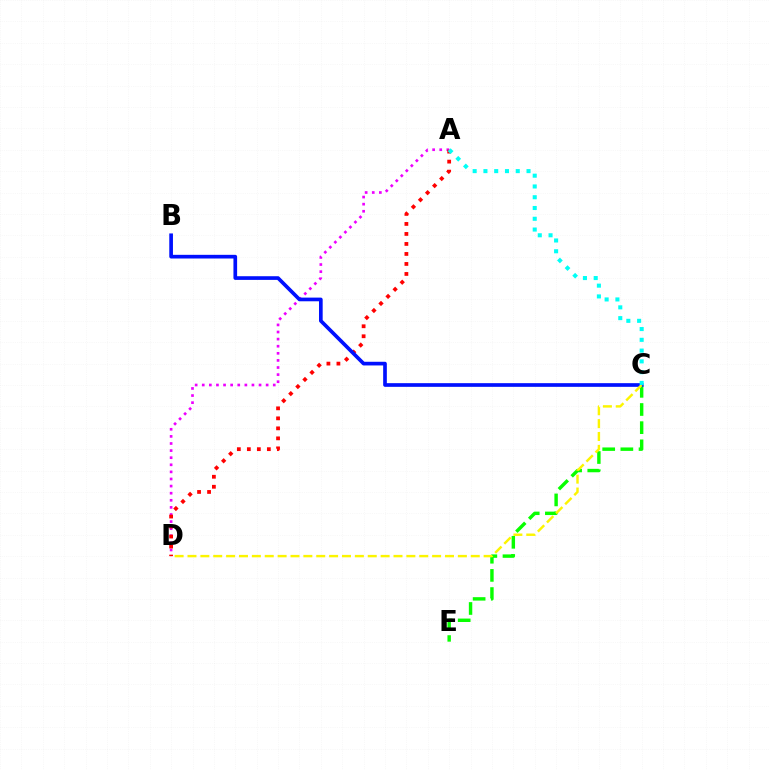{('A', 'D'): [{'color': '#ee00ff', 'line_style': 'dotted', 'thickness': 1.93}, {'color': '#ff0000', 'line_style': 'dotted', 'thickness': 2.72}], ('C', 'E'): [{'color': '#08ff00', 'line_style': 'dashed', 'thickness': 2.47}], ('B', 'C'): [{'color': '#0010ff', 'line_style': 'solid', 'thickness': 2.65}], ('C', 'D'): [{'color': '#fcf500', 'line_style': 'dashed', 'thickness': 1.75}], ('A', 'C'): [{'color': '#00fff6', 'line_style': 'dotted', 'thickness': 2.93}]}